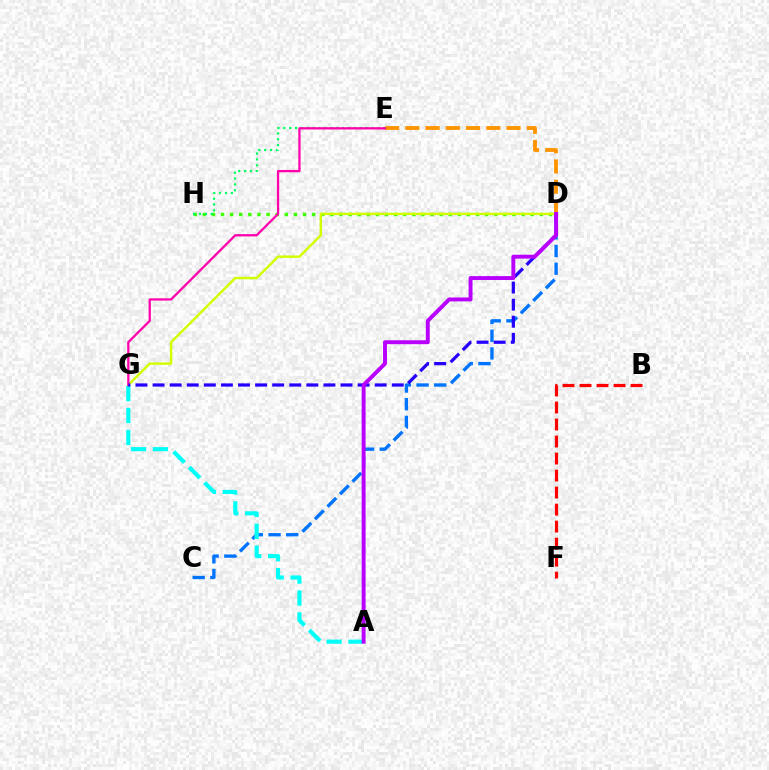{('C', 'D'): [{'color': '#0074ff', 'line_style': 'dashed', 'thickness': 2.4}], ('D', 'H'): [{'color': '#3dff00', 'line_style': 'dotted', 'thickness': 2.47}], ('E', 'H'): [{'color': '#00ff5c', 'line_style': 'dotted', 'thickness': 1.6}], ('D', 'G'): [{'color': '#d1ff00', 'line_style': 'solid', 'thickness': 1.75}, {'color': '#2500ff', 'line_style': 'dashed', 'thickness': 2.32}], ('D', 'E'): [{'color': '#ff9400', 'line_style': 'dashed', 'thickness': 2.75}], ('A', 'G'): [{'color': '#00fff6', 'line_style': 'dashed', 'thickness': 2.98}], ('E', 'G'): [{'color': '#ff00ac', 'line_style': 'solid', 'thickness': 1.64}], ('B', 'F'): [{'color': '#ff0000', 'line_style': 'dashed', 'thickness': 2.31}], ('A', 'D'): [{'color': '#b900ff', 'line_style': 'solid', 'thickness': 2.82}]}